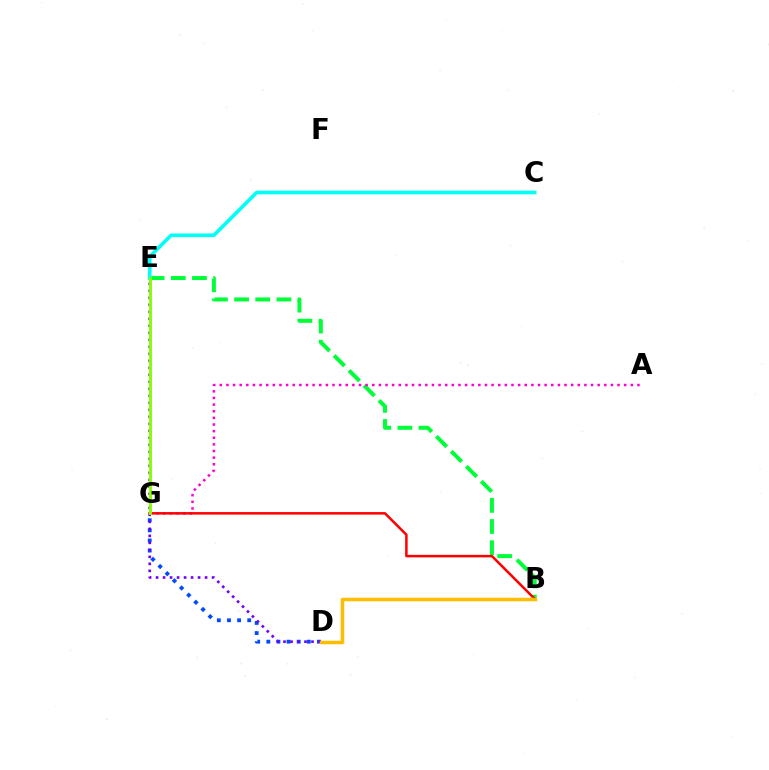{('B', 'E'): [{'color': '#00ff39', 'line_style': 'dashed', 'thickness': 2.88}], ('D', 'G'): [{'color': '#004bff', 'line_style': 'dotted', 'thickness': 2.75}], ('A', 'G'): [{'color': '#ff00cf', 'line_style': 'dotted', 'thickness': 1.8}], ('D', 'E'): [{'color': '#7200ff', 'line_style': 'dotted', 'thickness': 1.9}], ('B', 'G'): [{'color': '#ff0000', 'line_style': 'solid', 'thickness': 1.81}], ('B', 'D'): [{'color': '#ffbd00', 'line_style': 'solid', 'thickness': 2.51}], ('C', 'E'): [{'color': '#00fff6', 'line_style': 'solid', 'thickness': 2.62}], ('E', 'G'): [{'color': '#84ff00', 'line_style': 'solid', 'thickness': 2.09}]}